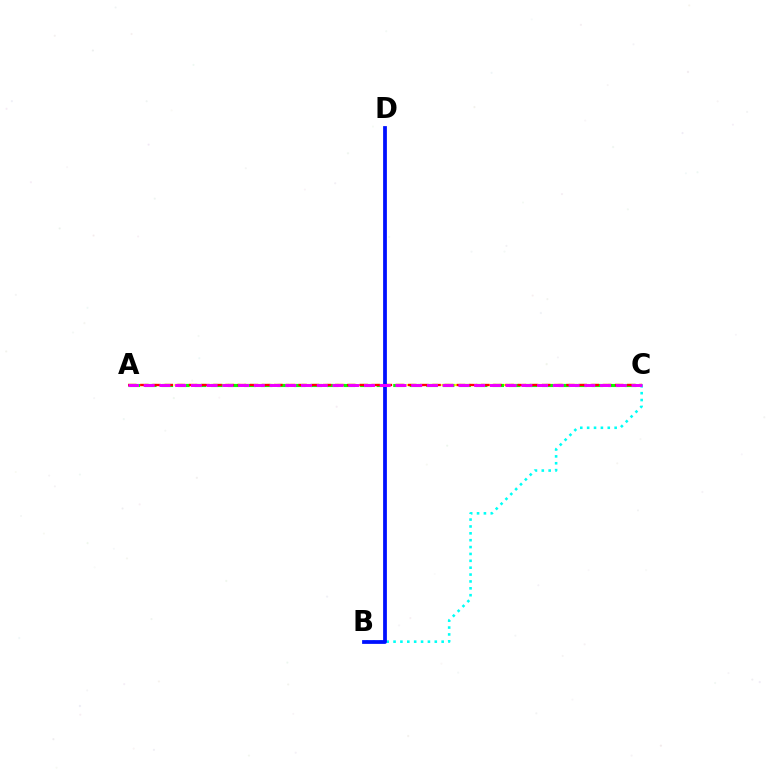{('A', 'C'): [{'color': '#fcf500', 'line_style': 'dashed', 'thickness': 1.58}, {'color': '#08ff00', 'line_style': 'dashed', 'thickness': 2.25}, {'color': '#ff0000', 'line_style': 'dashed', 'thickness': 1.65}, {'color': '#ee00ff', 'line_style': 'dashed', 'thickness': 2.14}], ('B', 'C'): [{'color': '#00fff6', 'line_style': 'dotted', 'thickness': 1.87}], ('B', 'D'): [{'color': '#0010ff', 'line_style': 'solid', 'thickness': 2.71}]}